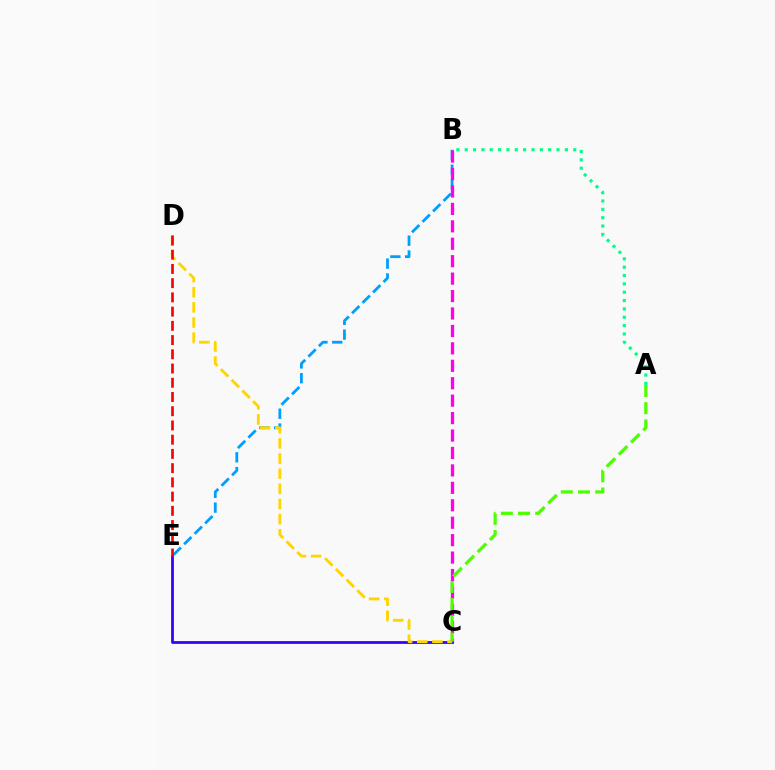{('A', 'B'): [{'color': '#00ff86', 'line_style': 'dotted', 'thickness': 2.27}], ('B', 'E'): [{'color': '#009eff', 'line_style': 'dashed', 'thickness': 2.01}], ('B', 'C'): [{'color': '#ff00ed', 'line_style': 'dashed', 'thickness': 2.37}], ('C', 'E'): [{'color': '#3700ff', 'line_style': 'solid', 'thickness': 2.0}], ('C', 'D'): [{'color': '#ffd500', 'line_style': 'dashed', 'thickness': 2.06}], ('D', 'E'): [{'color': '#ff0000', 'line_style': 'dashed', 'thickness': 1.93}], ('A', 'C'): [{'color': '#4fff00', 'line_style': 'dashed', 'thickness': 2.34}]}